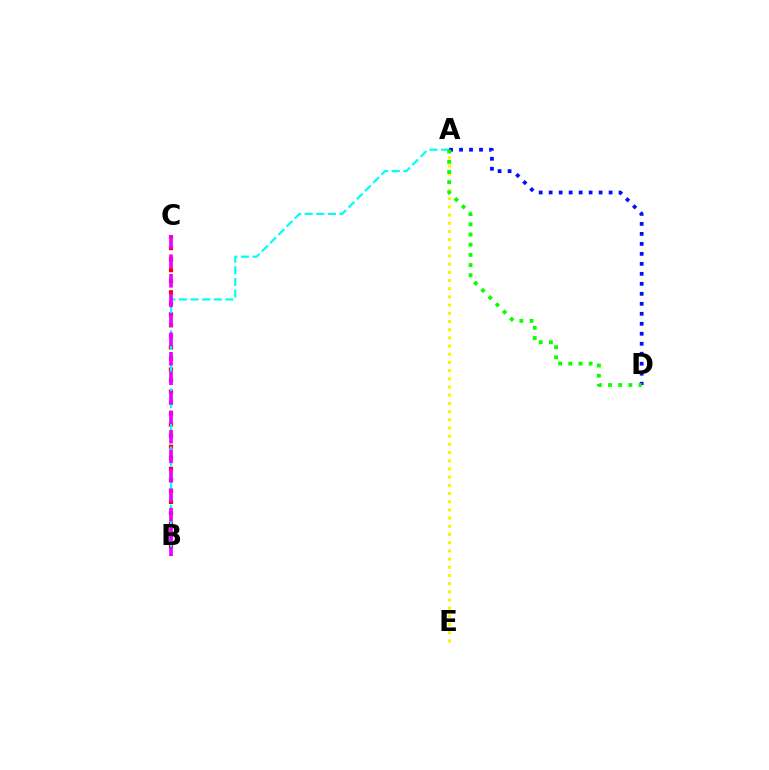{('B', 'C'): [{'color': '#ff0000', 'line_style': 'dotted', 'thickness': 3.0}, {'color': '#ee00ff', 'line_style': 'dashed', 'thickness': 2.65}], ('A', 'B'): [{'color': '#00fff6', 'line_style': 'dashed', 'thickness': 1.58}], ('A', 'E'): [{'color': '#fcf500', 'line_style': 'dotted', 'thickness': 2.23}], ('A', 'D'): [{'color': '#0010ff', 'line_style': 'dotted', 'thickness': 2.71}, {'color': '#08ff00', 'line_style': 'dotted', 'thickness': 2.77}]}